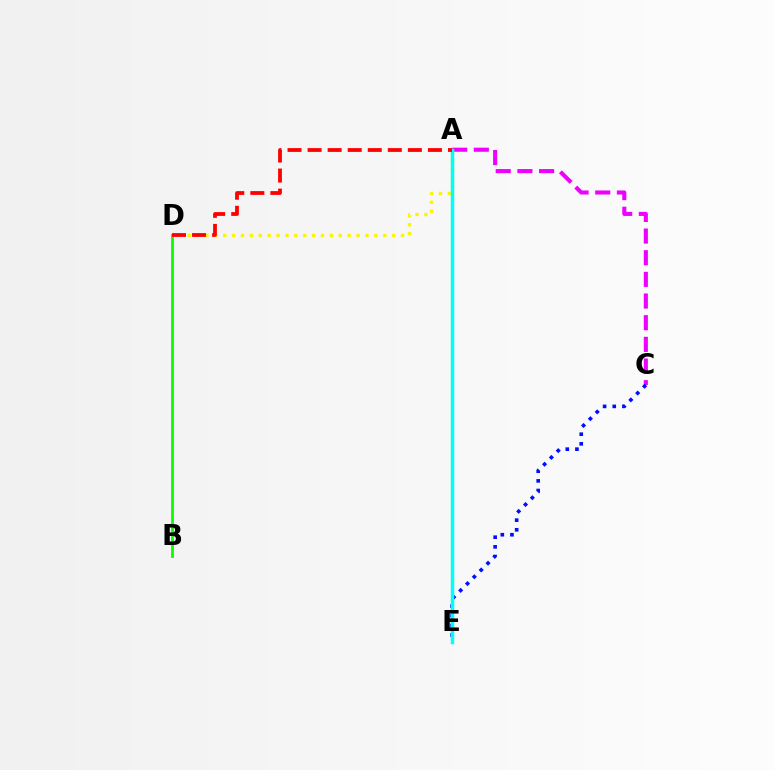{('A', 'C'): [{'color': '#ee00ff', 'line_style': 'dashed', 'thickness': 2.94}], ('B', 'D'): [{'color': '#08ff00', 'line_style': 'solid', 'thickness': 2.02}], ('A', 'D'): [{'color': '#fcf500', 'line_style': 'dotted', 'thickness': 2.42}, {'color': '#ff0000', 'line_style': 'dashed', 'thickness': 2.72}], ('C', 'E'): [{'color': '#0010ff', 'line_style': 'dotted', 'thickness': 2.62}], ('A', 'E'): [{'color': '#00fff6', 'line_style': 'solid', 'thickness': 2.5}]}